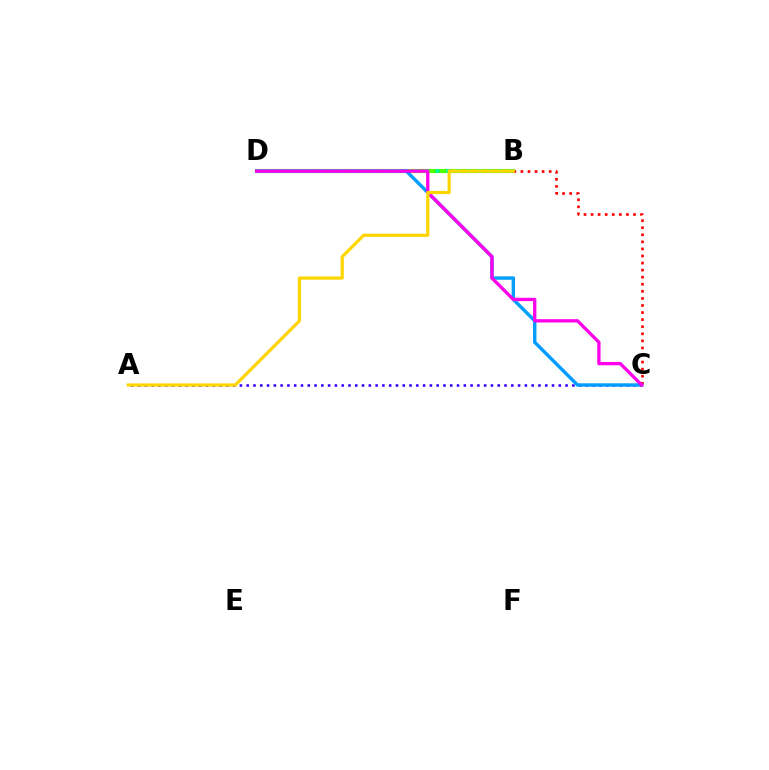{('B', 'D'): [{'color': '#4fff00', 'line_style': 'solid', 'thickness': 2.97}, {'color': '#00ff86', 'line_style': 'dotted', 'thickness': 2.85}], ('B', 'C'): [{'color': '#ff0000', 'line_style': 'dotted', 'thickness': 1.92}], ('A', 'C'): [{'color': '#3700ff', 'line_style': 'dotted', 'thickness': 1.84}], ('C', 'D'): [{'color': '#009eff', 'line_style': 'solid', 'thickness': 2.46}, {'color': '#ff00ed', 'line_style': 'solid', 'thickness': 2.38}], ('A', 'B'): [{'color': '#ffd500', 'line_style': 'solid', 'thickness': 2.3}]}